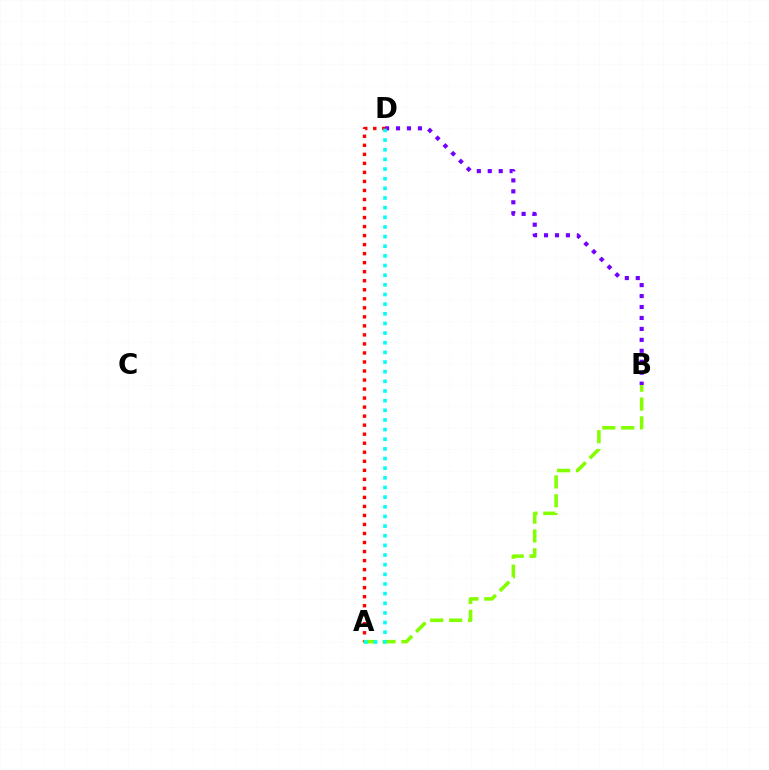{('B', 'D'): [{'color': '#7200ff', 'line_style': 'dotted', 'thickness': 2.97}], ('A', 'D'): [{'color': '#ff0000', 'line_style': 'dotted', 'thickness': 2.45}, {'color': '#00fff6', 'line_style': 'dotted', 'thickness': 2.62}], ('A', 'B'): [{'color': '#84ff00', 'line_style': 'dashed', 'thickness': 2.56}]}